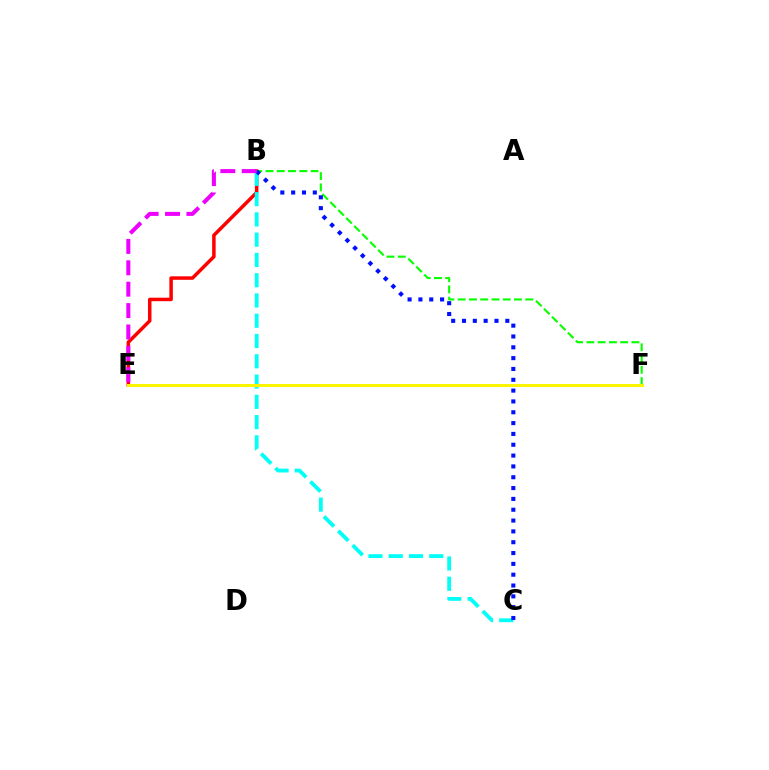{('B', 'E'): [{'color': '#ff0000', 'line_style': 'solid', 'thickness': 2.52}, {'color': '#ee00ff', 'line_style': 'dashed', 'thickness': 2.91}], ('B', 'C'): [{'color': '#00fff6', 'line_style': 'dashed', 'thickness': 2.75}, {'color': '#0010ff', 'line_style': 'dotted', 'thickness': 2.94}], ('B', 'F'): [{'color': '#08ff00', 'line_style': 'dashed', 'thickness': 1.53}], ('E', 'F'): [{'color': '#fcf500', 'line_style': 'solid', 'thickness': 2.14}]}